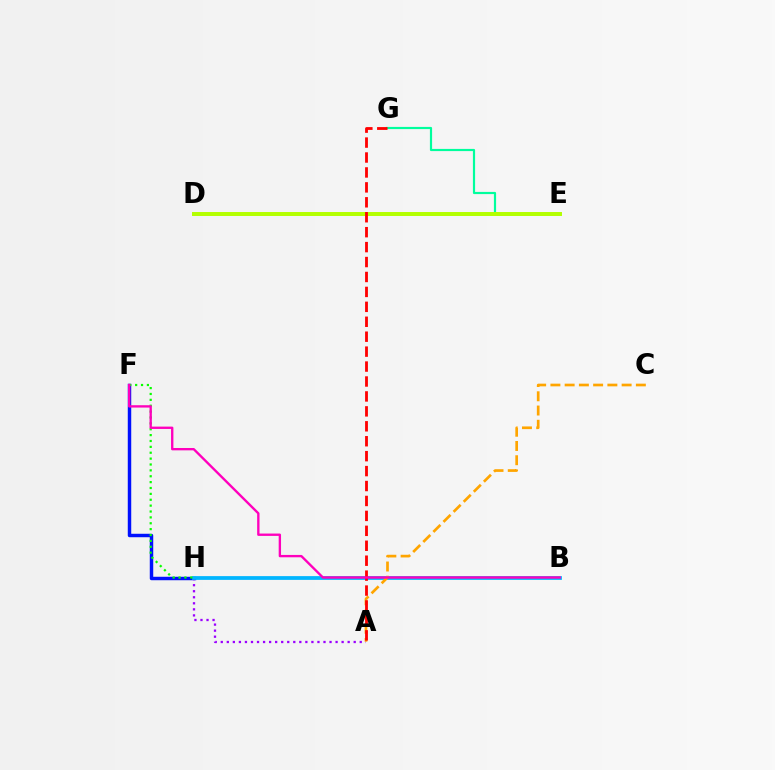{('E', 'G'): [{'color': '#00ff9d', 'line_style': 'solid', 'thickness': 1.57}], ('A', 'H'): [{'color': '#9b00ff', 'line_style': 'dotted', 'thickness': 1.64}], ('F', 'H'): [{'color': '#0010ff', 'line_style': 'solid', 'thickness': 2.49}, {'color': '#08ff00', 'line_style': 'dotted', 'thickness': 1.6}], ('B', 'H'): [{'color': '#00b5ff', 'line_style': 'solid', 'thickness': 2.71}], ('A', 'C'): [{'color': '#ffa500', 'line_style': 'dashed', 'thickness': 1.94}], ('D', 'E'): [{'color': '#b3ff00', 'line_style': 'solid', 'thickness': 2.85}], ('A', 'G'): [{'color': '#ff0000', 'line_style': 'dashed', 'thickness': 2.03}], ('B', 'F'): [{'color': '#ff00bd', 'line_style': 'solid', 'thickness': 1.69}]}